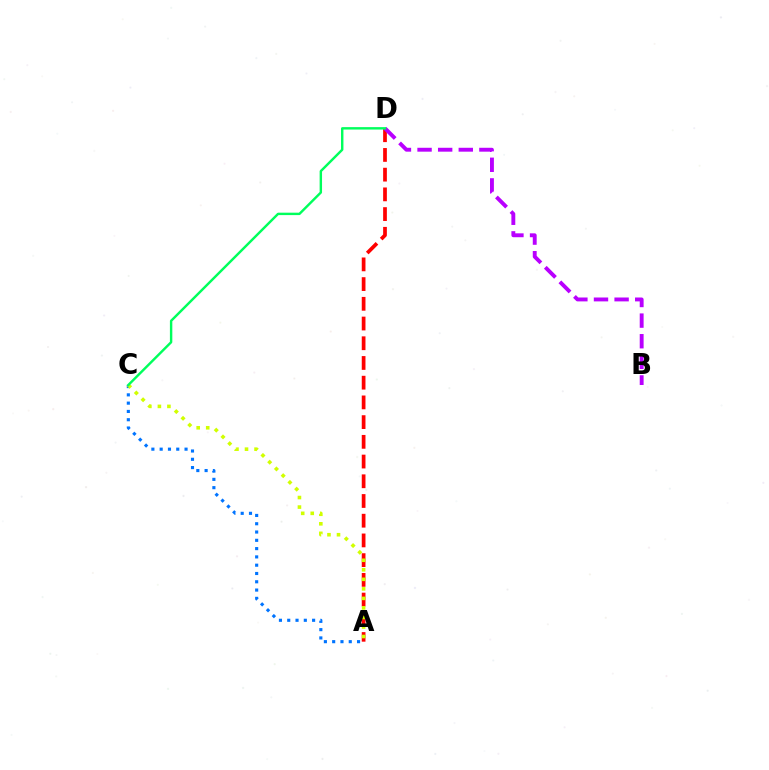{('A', 'D'): [{'color': '#ff0000', 'line_style': 'dashed', 'thickness': 2.68}], ('A', 'C'): [{'color': '#0074ff', 'line_style': 'dotted', 'thickness': 2.25}, {'color': '#d1ff00', 'line_style': 'dotted', 'thickness': 2.59}], ('B', 'D'): [{'color': '#b900ff', 'line_style': 'dashed', 'thickness': 2.8}], ('C', 'D'): [{'color': '#00ff5c', 'line_style': 'solid', 'thickness': 1.74}]}